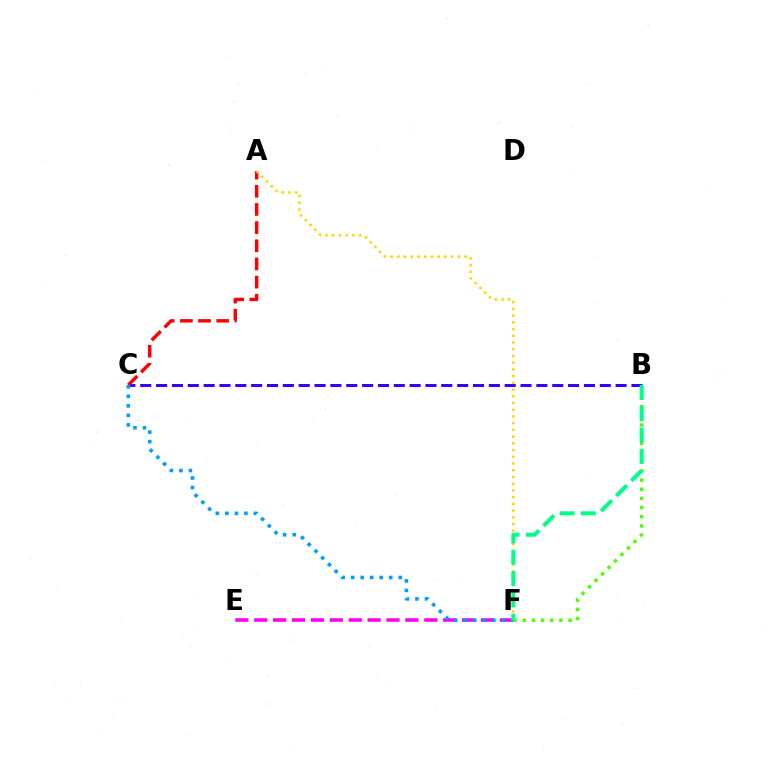{('B', 'C'): [{'color': '#3700ff', 'line_style': 'dashed', 'thickness': 2.15}], ('B', 'F'): [{'color': '#4fff00', 'line_style': 'dotted', 'thickness': 2.49}, {'color': '#00ff86', 'line_style': 'dashed', 'thickness': 2.89}], ('A', 'C'): [{'color': '#ff0000', 'line_style': 'dashed', 'thickness': 2.47}], ('E', 'F'): [{'color': '#ff00ed', 'line_style': 'dashed', 'thickness': 2.57}], ('A', 'F'): [{'color': '#ffd500', 'line_style': 'dotted', 'thickness': 1.83}], ('C', 'F'): [{'color': '#009eff', 'line_style': 'dotted', 'thickness': 2.59}]}